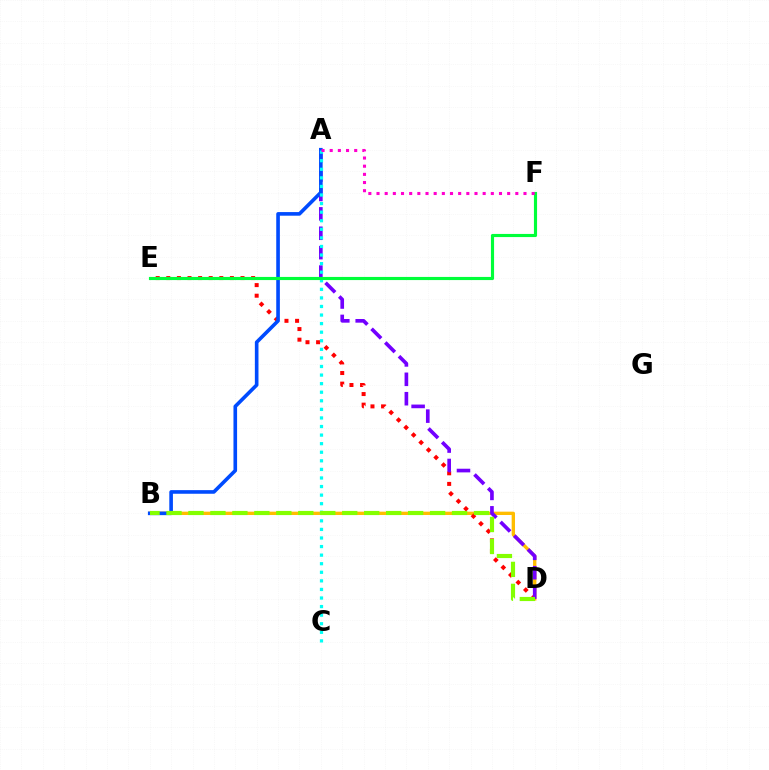{('B', 'D'): [{'color': '#ffbd00', 'line_style': 'solid', 'thickness': 2.41}, {'color': '#84ff00', 'line_style': 'dashed', 'thickness': 2.98}], ('D', 'E'): [{'color': '#ff0000', 'line_style': 'dotted', 'thickness': 2.88}], ('A', 'D'): [{'color': '#7200ff', 'line_style': 'dashed', 'thickness': 2.64}], ('A', 'B'): [{'color': '#004bff', 'line_style': 'solid', 'thickness': 2.61}], ('A', 'C'): [{'color': '#00fff6', 'line_style': 'dotted', 'thickness': 2.33}], ('E', 'F'): [{'color': '#00ff39', 'line_style': 'solid', 'thickness': 2.26}], ('A', 'F'): [{'color': '#ff00cf', 'line_style': 'dotted', 'thickness': 2.22}]}